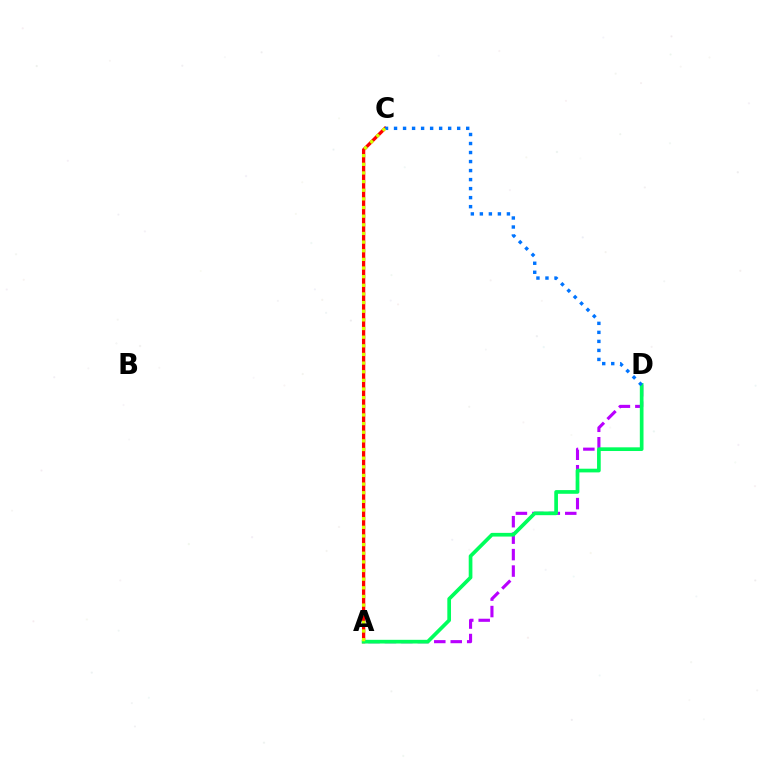{('A', 'D'): [{'color': '#b900ff', 'line_style': 'dashed', 'thickness': 2.23}, {'color': '#00ff5c', 'line_style': 'solid', 'thickness': 2.66}], ('A', 'C'): [{'color': '#ff0000', 'line_style': 'solid', 'thickness': 2.37}, {'color': '#d1ff00', 'line_style': 'dotted', 'thickness': 2.35}], ('C', 'D'): [{'color': '#0074ff', 'line_style': 'dotted', 'thickness': 2.45}]}